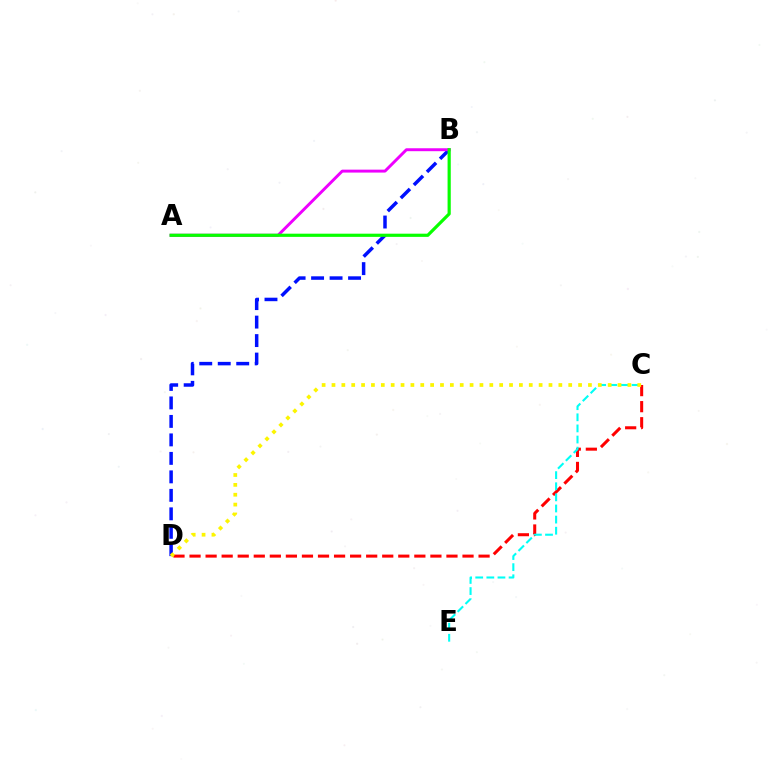{('C', 'D'): [{'color': '#ff0000', 'line_style': 'dashed', 'thickness': 2.18}, {'color': '#fcf500', 'line_style': 'dotted', 'thickness': 2.68}], ('B', 'D'): [{'color': '#0010ff', 'line_style': 'dashed', 'thickness': 2.51}], ('A', 'B'): [{'color': '#ee00ff', 'line_style': 'solid', 'thickness': 2.11}, {'color': '#08ff00', 'line_style': 'solid', 'thickness': 2.29}], ('C', 'E'): [{'color': '#00fff6', 'line_style': 'dashed', 'thickness': 1.51}]}